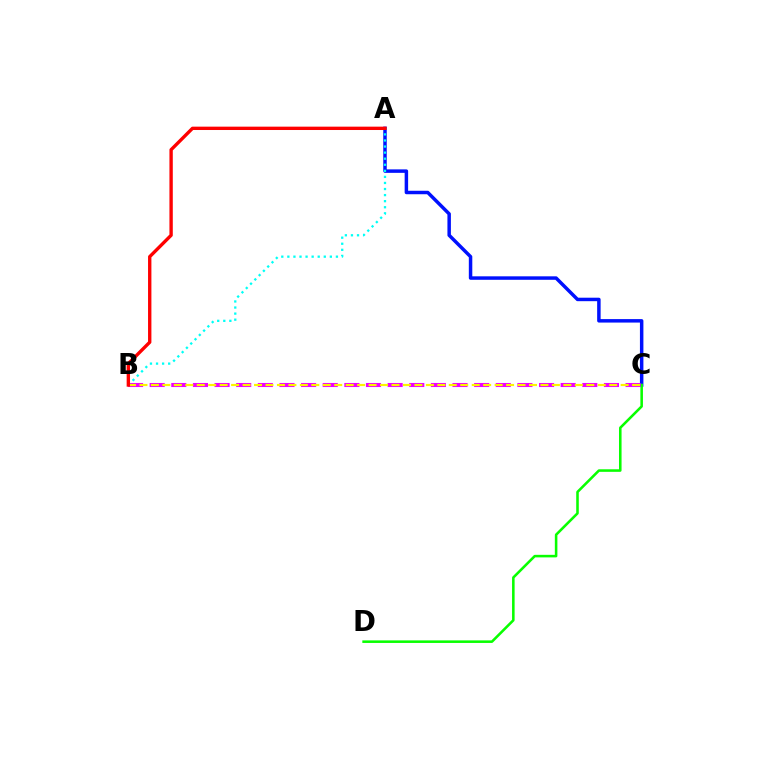{('A', 'C'): [{'color': '#0010ff', 'line_style': 'solid', 'thickness': 2.5}], ('C', 'D'): [{'color': '#08ff00', 'line_style': 'solid', 'thickness': 1.84}], ('B', 'C'): [{'color': '#ee00ff', 'line_style': 'dashed', 'thickness': 2.94}, {'color': '#fcf500', 'line_style': 'dashed', 'thickness': 1.56}], ('A', 'B'): [{'color': '#00fff6', 'line_style': 'dotted', 'thickness': 1.65}, {'color': '#ff0000', 'line_style': 'solid', 'thickness': 2.42}]}